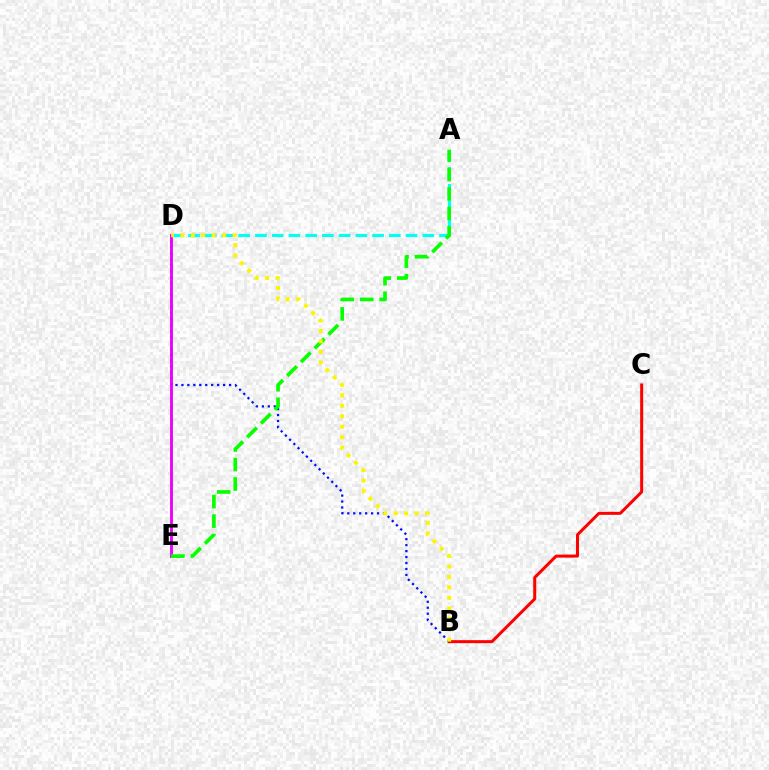{('B', 'C'): [{'color': '#ff0000', 'line_style': 'solid', 'thickness': 2.16}], ('B', 'D'): [{'color': '#0010ff', 'line_style': 'dotted', 'thickness': 1.62}, {'color': '#fcf500', 'line_style': 'dotted', 'thickness': 2.84}], ('D', 'E'): [{'color': '#ee00ff', 'line_style': 'solid', 'thickness': 2.08}], ('A', 'D'): [{'color': '#00fff6', 'line_style': 'dashed', 'thickness': 2.27}], ('A', 'E'): [{'color': '#08ff00', 'line_style': 'dashed', 'thickness': 2.65}]}